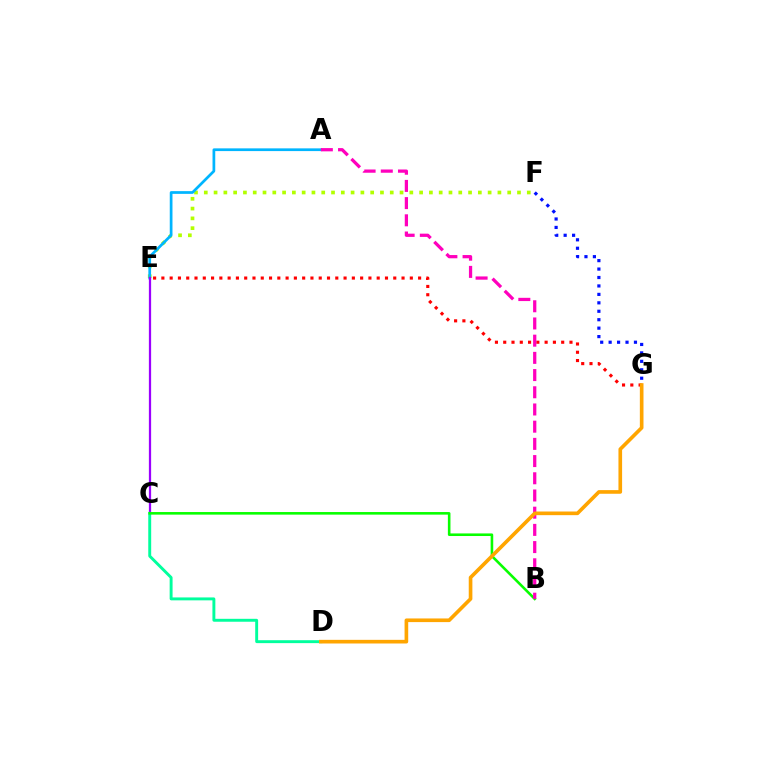{('E', 'F'): [{'color': '#b3ff00', 'line_style': 'dotted', 'thickness': 2.66}], ('F', 'G'): [{'color': '#0010ff', 'line_style': 'dotted', 'thickness': 2.29}], ('A', 'E'): [{'color': '#00b5ff', 'line_style': 'solid', 'thickness': 1.96}], ('C', 'E'): [{'color': '#9b00ff', 'line_style': 'solid', 'thickness': 1.62}], ('C', 'D'): [{'color': '#00ff9d', 'line_style': 'solid', 'thickness': 2.1}], ('E', 'G'): [{'color': '#ff0000', 'line_style': 'dotted', 'thickness': 2.25}], ('B', 'C'): [{'color': '#08ff00', 'line_style': 'solid', 'thickness': 1.87}], ('A', 'B'): [{'color': '#ff00bd', 'line_style': 'dashed', 'thickness': 2.34}], ('D', 'G'): [{'color': '#ffa500', 'line_style': 'solid', 'thickness': 2.62}]}